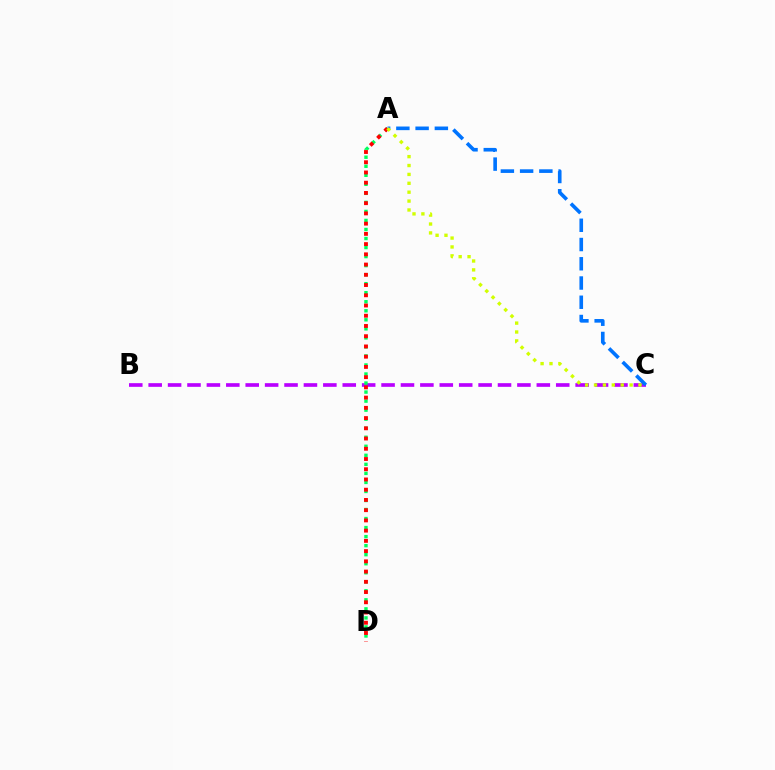{('B', 'C'): [{'color': '#b900ff', 'line_style': 'dashed', 'thickness': 2.64}], ('A', 'D'): [{'color': '#00ff5c', 'line_style': 'dotted', 'thickness': 2.45}, {'color': '#ff0000', 'line_style': 'dotted', 'thickness': 2.78}], ('A', 'C'): [{'color': '#0074ff', 'line_style': 'dashed', 'thickness': 2.61}, {'color': '#d1ff00', 'line_style': 'dotted', 'thickness': 2.42}]}